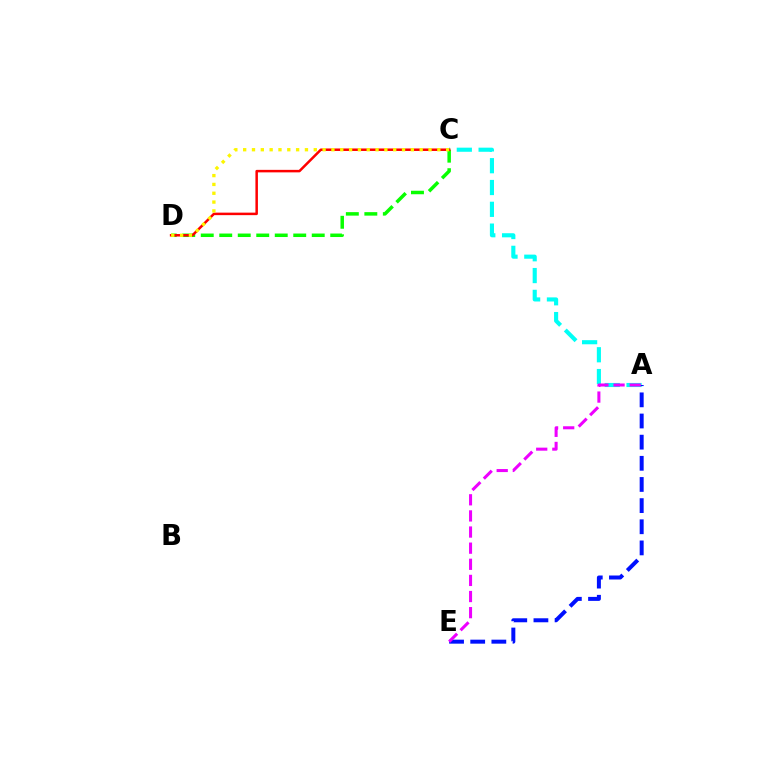{('A', 'C'): [{'color': '#00fff6', 'line_style': 'dashed', 'thickness': 2.96}], ('C', 'D'): [{'color': '#08ff00', 'line_style': 'dashed', 'thickness': 2.51}, {'color': '#ff0000', 'line_style': 'solid', 'thickness': 1.8}, {'color': '#fcf500', 'line_style': 'dotted', 'thickness': 2.4}], ('A', 'E'): [{'color': '#0010ff', 'line_style': 'dashed', 'thickness': 2.87}, {'color': '#ee00ff', 'line_style': 'dashed', 'thickness': 2.19}]}